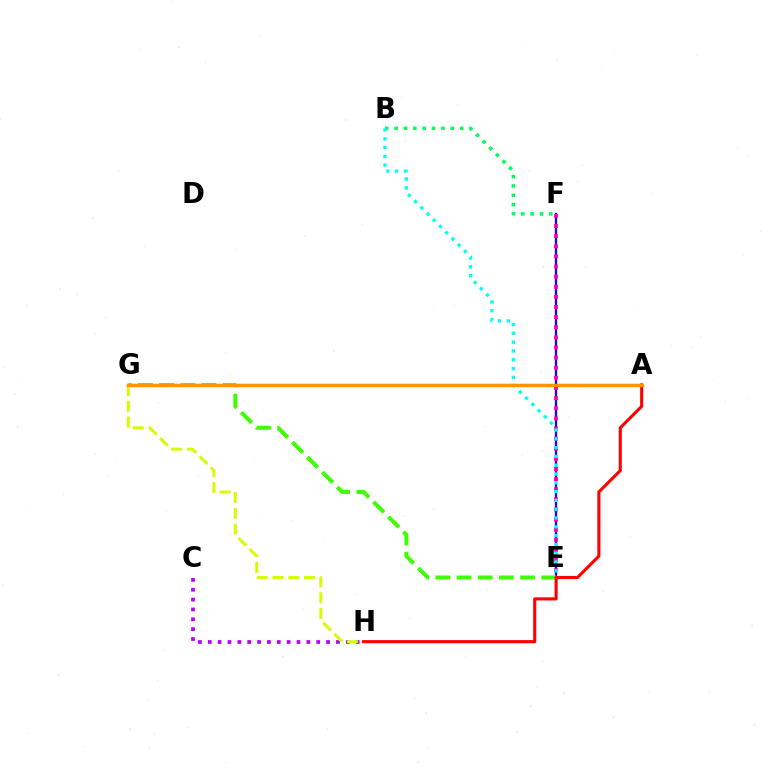{('E', 'F'): [{'color': '#2500ff', 'line_style': 'solid', 'thickness': 1.67}, {'color': '#ff00ac', 'line_style': 'dotted', 'thickness': 2.75}], ('C', 'H'): [{'color': '#b900ff', 'line_style': 'dotted', 'thickness': 2.68}], ('B', 'F'): [{'color': '#00ff5c', 'line_style': 'dotted', 'thickness': 2.54}], ('A', 'G'): [{'color': '#0074ff', 'line_style': 'solid', 'thickness': 1.56}, {'color': '#ff9400', 'line_style': 'solid', 'thickness': 2.41}], ('E', 'G'): [{'color': '#3dff00', 'line_style': 'dashed', 'thickness': 2.88}], ('B', 'E'): [{'color': '#00fff6', 'line_style': 'dotted', 'thickness': 2.39}], ('G', 'H'): [{'color': '#d1ff00', 'line_style': 'dashed', 'thickness': 2.14}], ('A', 'H'): [{'color': '#ff0000', 'line_style': 'solid', 'thickness': 2.22}]}